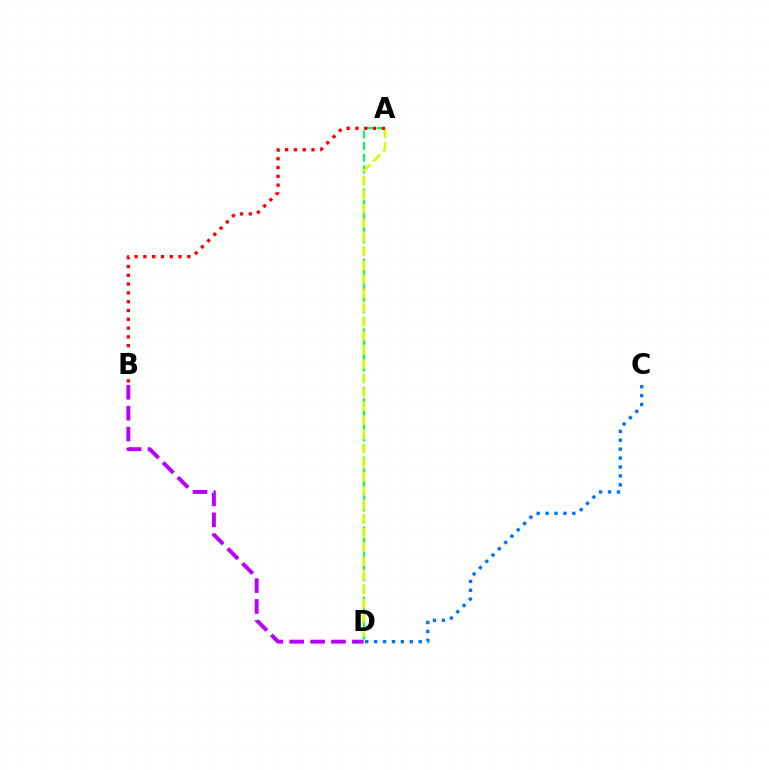{('A', 'D'): [{'color': '#00ff5c', 'line_style': 'dashed', 'thickness': 1.58}, {'color': '#d1ff00', 'line_style': 'dashed', 'thickness': 1.91}], ('B', 'D'): [{'color': '#b900ff', 'line_style': 'dashed', 'thickness': 2.84}], ('A', 'B'): [{'color': '#ff0000', 'line_style': 'dotted', 'thickness': 2.39}], ('C', 'D'): [{'color': '#0074ff', 'line_style': 'dotted', 'thickness': 2.42}]}